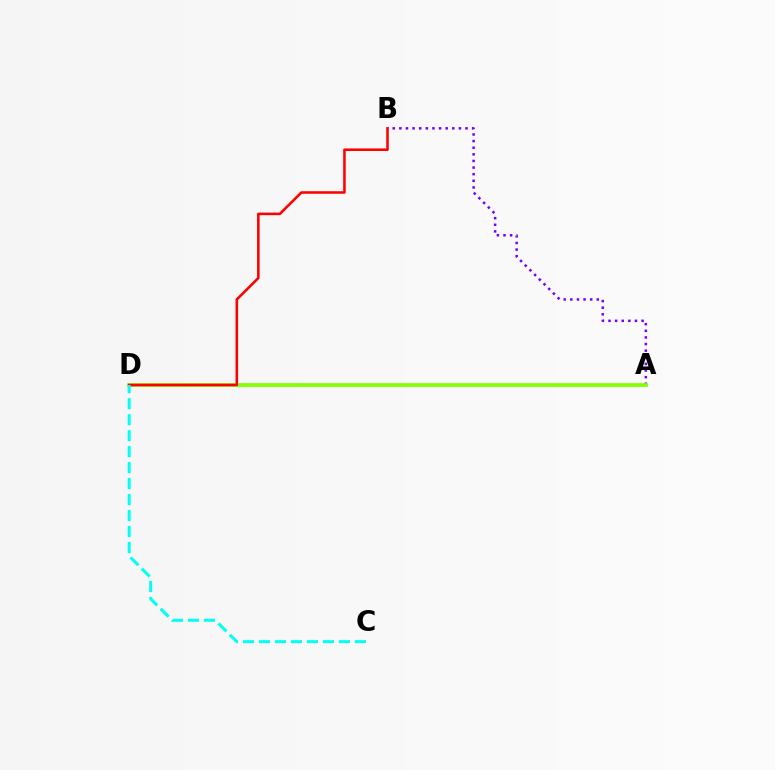{('A', 'B'): [{'color': '#7200ff', 'line_style': 'dotted', 'thickness': 1.8}], ('A', 'D'): [{'color': '#84ff00', 'line_style': 'solid', 'thickness': 2.7}], ('B', 'D'): [{'color': '#ff0000', 'line_style': 'solid', 'thickness': 1.85}], ('C', 'D'): [{'color': '#00fff6', 'line_style': 'dashed', 'thickness': 2.17}]}